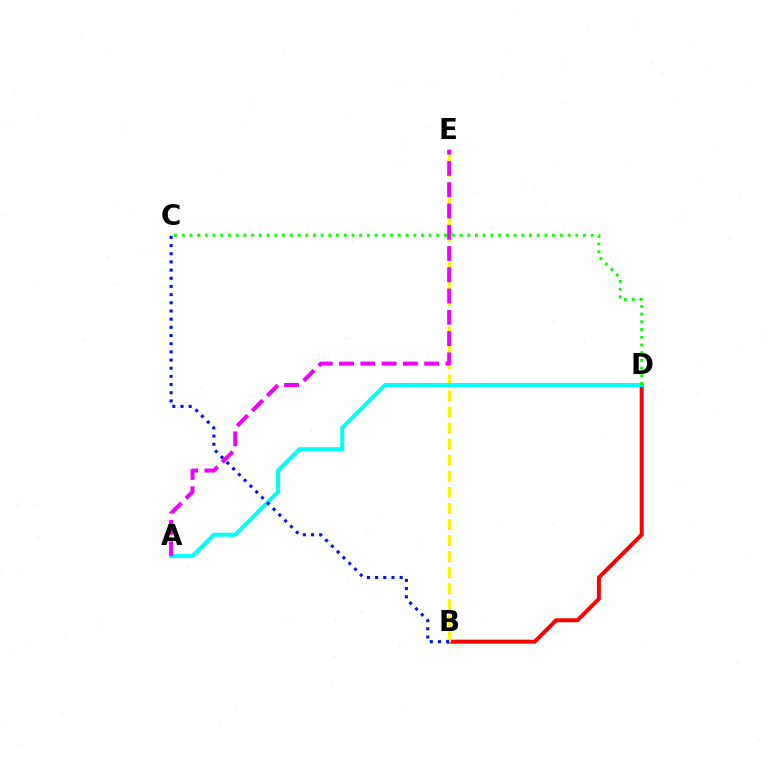{('B', 'D'): [{'color': '#ff0000', 'line_style': 'solid', 'thickness': 2.86}], ('B', 'E'): [{'color': '#fcf500', 'line_style': 'dashed', 'thickness': 2.18}], ('A', 'D'): [{'color': '#00fff6', 'line_style': 'solid', 'thickness': 2.9}], ('B', 'C'): [{'color': '#0010ff', 'line_style': 'dotted', 'thickness': 2.22}], ('C', 'D'): [{'color': '#08ff00', 'line_style': 'dotted', 'thickness': 2.1}], ('A', 'E'): [{'color': '#ee00ff', 'line_style': 'dashed', 'thickness': 2.89}]}